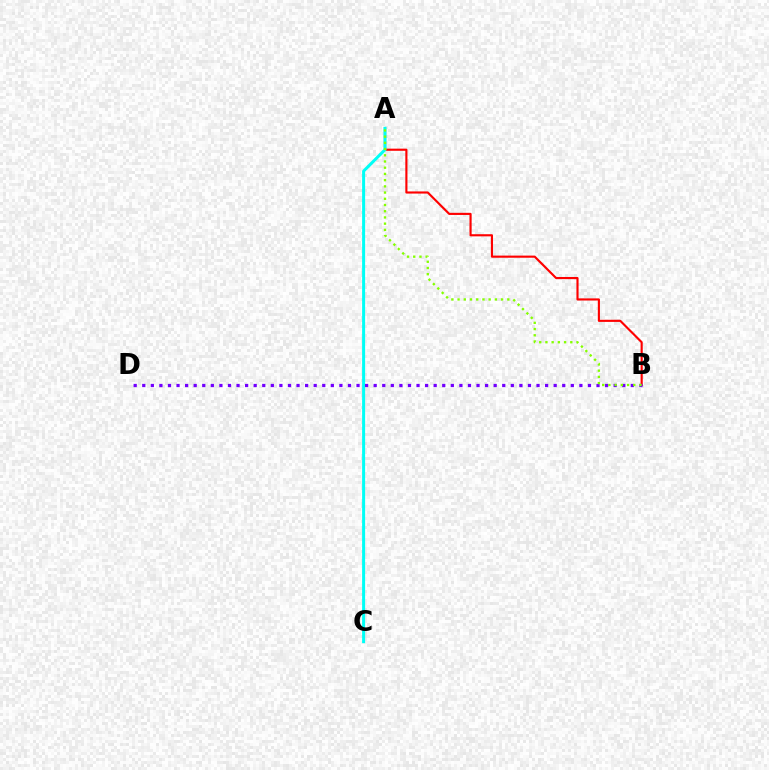{('A', 'B'): [{'color': '#ff0000', 'line_style': 'solid', 'thickness': 1.54}, {'color': '#84ff00', 'line_style': 'dotted', 'thickness': 1.69}], ('A', 'C'): [{'color': '#00fff6', 'line_style': 'solid', 'thickness': 2.17}], ('B', 'D'): [{'color': '#7200ff', 'line_style': 'dotted', 'thickness': 2.33}]}